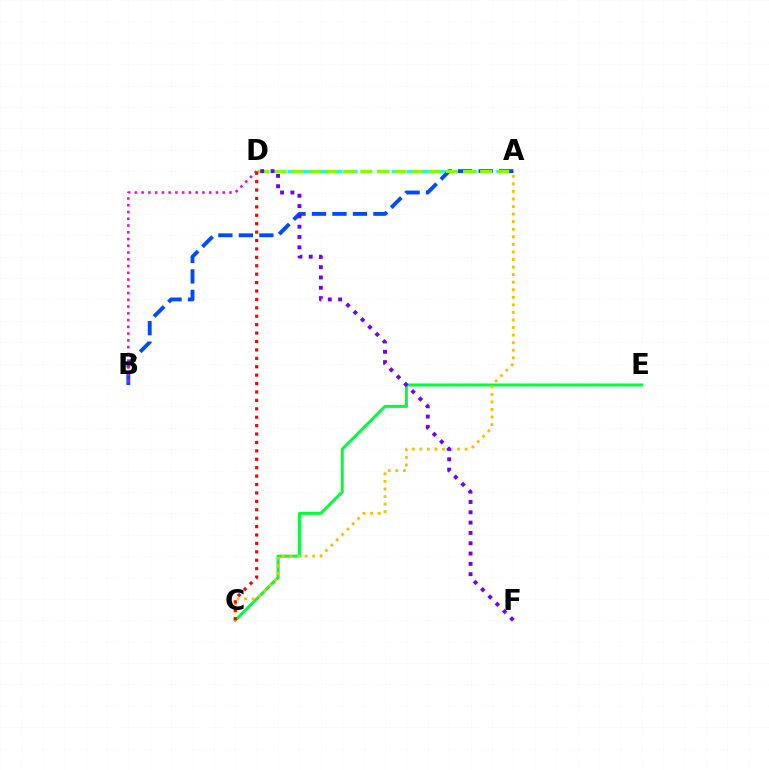{('A', 'D'): [{'color': '#00fff6', 'line_style': 'dashed', 'thickness': 2.03}, {'color': '#84ff00', 'line_style': 'dashed', 'thickness': 2.33}], ('C', 'E'): [{'color': '#00ff39', 'line_style': 'solid', 'thickness': 2.15}], ('A', 'B'): [{'color': '#004bff', 'line_style': 'dashed', 'thickness': 2.78}], ('A', 'C'): [{'color': '#ffbd00', 'line_style': 'dotted', 'thickness': 2.05}], ('B', 'D'): [{'color': '#ff00cf', 'line_style': 'dotted', 'thickness': 1.84}], ('C', 'D'): [{'color': '#ff0000', 'line_style': 'dotted', 'thickness': 2.29}], ('D', 'F'): [{'color': '#7200ff', 'line_style': 'dotted', 'thickness': 2.8}]}